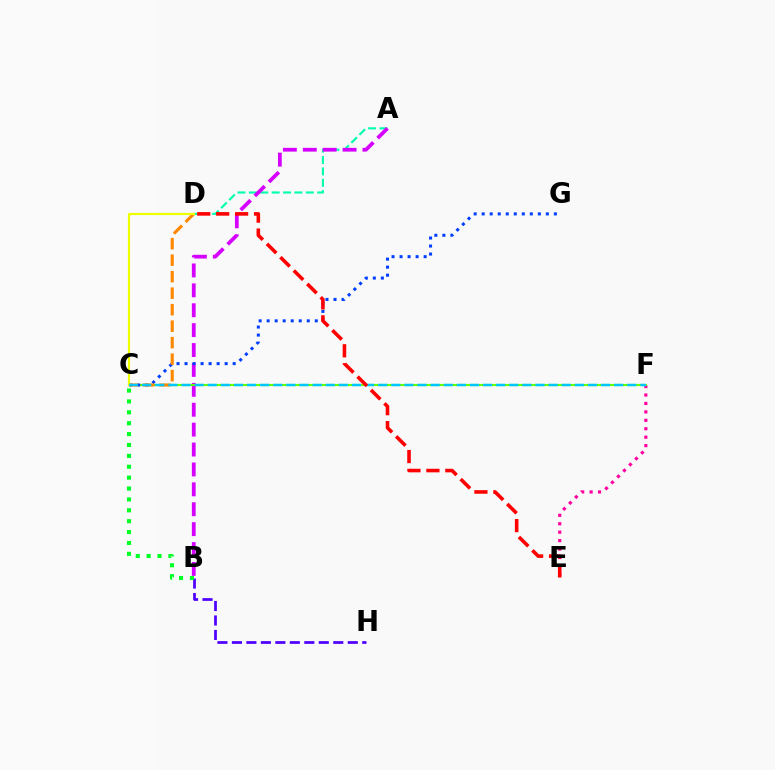{('A', 'D'): [{'color': '#00ffaf', 'line_style': 'dashed', 'thickness': 1.55}], ('E', 'F'): [{'color': '#ff00a0', 'line_style': 'dotted', 'thickness': 2.29}], ('A', 'B'): [{'color': '#d600ff', 'line_style': 'dashed', 'thickness': 2.7}], ('B', 'H'): [{'color': '#4f00ff', 'line_style': 'dashed', 'thickness': 1.97}], ('C', 'F'): [{'color': '#66ff00', 'line_style': 'solid', 'thickness': 1.53}, {'color': '#00c7ff', 'line_style': 'dashed', 'thickness': 1.78}], ('C', 'G'): [{'color': '#003fff', 'line_style': 'dotted', 'thickness': 2.18}], ('B', 'C'): [{'color': '#00ff27', 'line_style': 'dotted', 'thickness': 2.96}], ('C', 'D'): [{'color': '#ff8800', 'line_style': 'dashed', 'thickness': 2.24}, {'color': '#eeff00', 'line_style': 'solid', 'thickness': 1.57}], ('D', 'E'): [{'color': '#ff0000', 'line_style': 'dashed', 'thickness': 2.57}]}